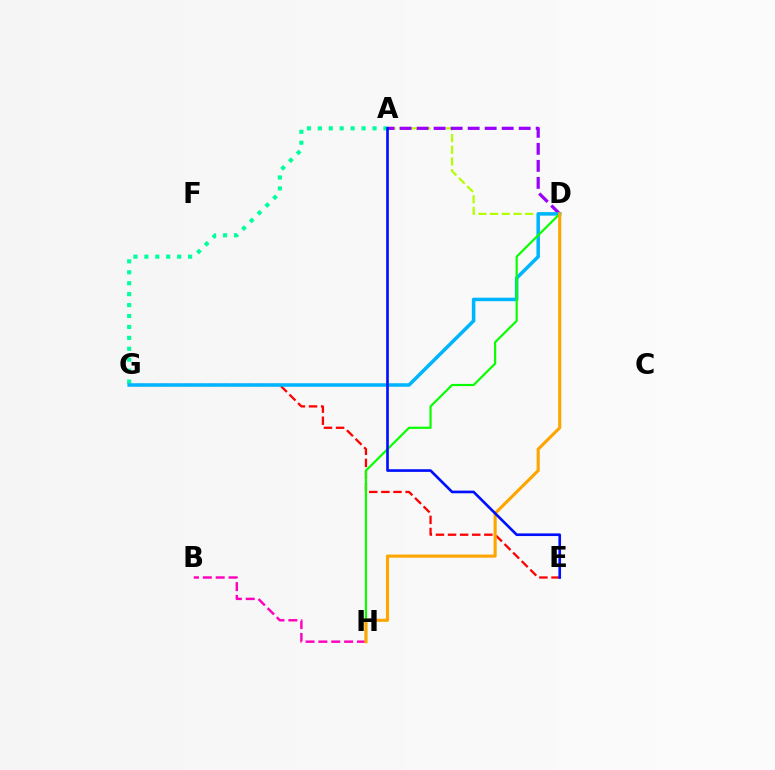{('E', 'G'): [{'color': '#ff0000', 'line_style': 'dashed', 'thickness': 1.65}], ('A', 'D'): [{'color': '#b3ff00', 'line_style': 'dashed', 'thickness': 1.59}, {'color': '#9b00ff', 'line_style': 'dashed', 'thickness': 2.31}], ('A', 'G'): [{'color': '#00ff9d', 'line_style': 'dotted', 'thickness': 2.97}], ('B', 'H'): [{'color': '#ff00bd', 'line_style': 'dashed', 'thickness': 1.75}], ('D', 'G'): [{'color': '#00b5ff', 'line_style': 'solid', 'thickness': 2.54}], ('D', 'H'): [{'color': '#08ff00', 'line_style': 'solid', 'thickness': 1.58}, {'color': '#ffa500', 'line_style': 'solid', 'thickness': 2.24}], ('A', 'E'): [{'color': '#0010ff', 'line_style': 'solid', 'thickness': 1.91}]}